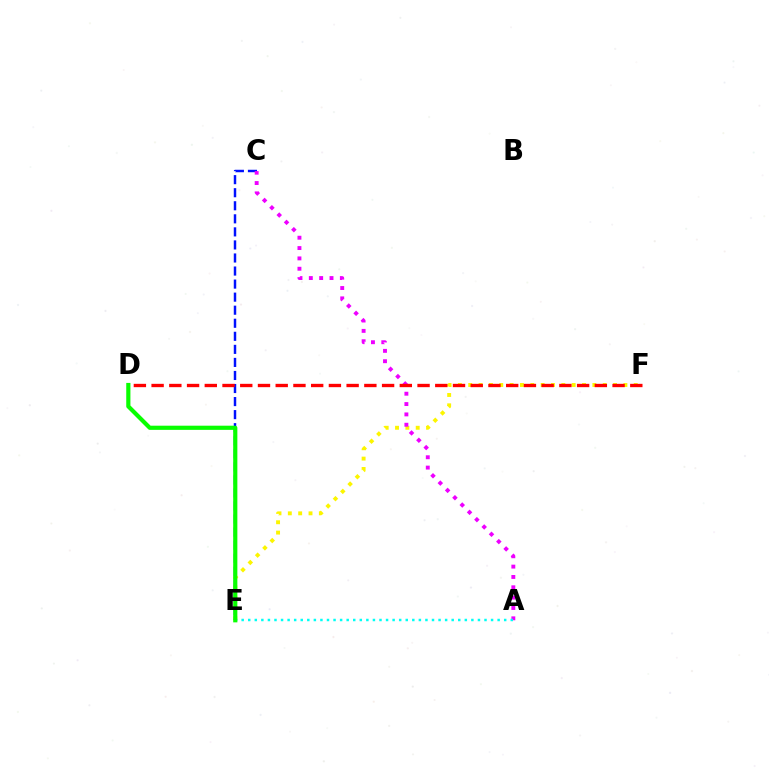{('E', 'F'): [{'color': '#fcf500', 'line_style': 'dotted', 'thickness': 2.81}], ('C', 'E'): [{'color': '#0010ff', 'line_style': 'dashed', 'thickness': 1.77}], ('A', 'C'): [{'color': '#ee00ff', 'line_style': 'dotted', 'thickness': 2.81}], ('D', 'F'): [{'color': '#ff0000', 'line_style': 'dashed', 'thickness': 2.41}], ('A', 'E'): [{'color': '#00fff6', 'line_style': 'dotted', 'thickness': 1.78}], ('D', 'E'): [{'color': '#08ff00', 'line_style': 'solid', 'thickness': 3.0}]}